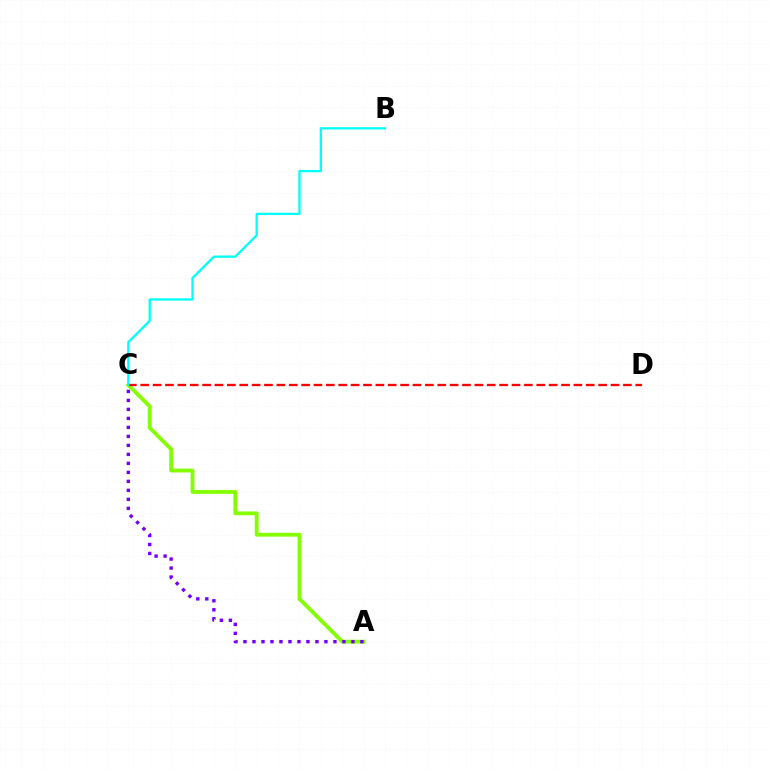{('A', 'C'): [{'color': '#84ff00', 'line_style': 'solid', 'thickness': 2.76}, {'color': '#7200ff', 'line_style': 'dotted', 'thickness': 2.44}], ('C', 'D'): [{'color': '#ff0000', 'line_style': 'dashed', 'thickness': 1.68}], ('B', 'C'): [{'color': '#00fff6', 'line_style': 'solid', 'thickness': 1.65}]}